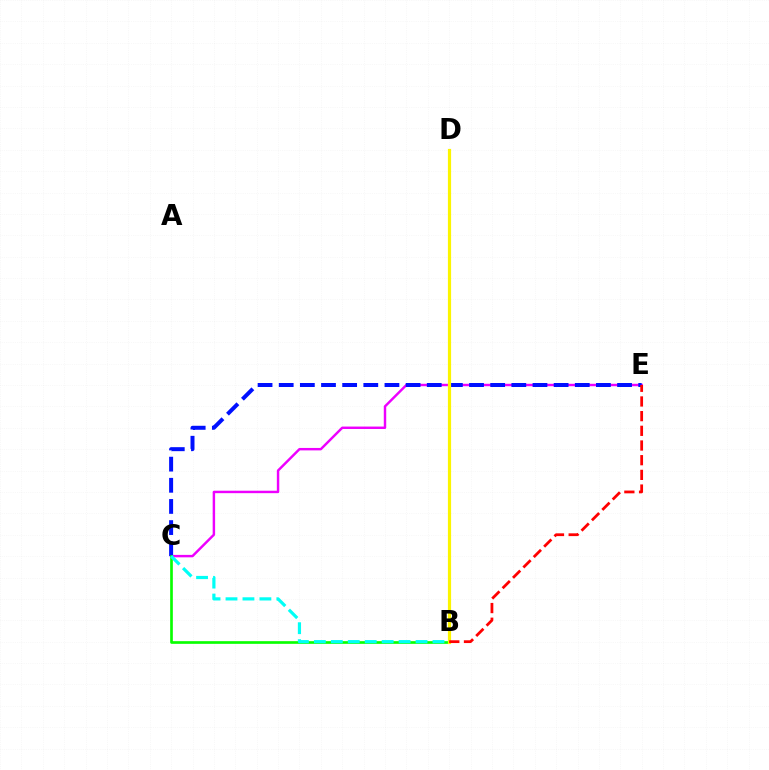{('C', 'E'): [{'color': '#ee00ff', 'line_style': 'solid', 'thickness': 1.76}, {'color': '#0010ff', 'line_style': 'dashed', 'thickness': 2.87}], ('B', 'C'): [{'color': '#08ff00', 'line_style': 'solid', 'thickness': 1.92}, {'color': '#00fff6', 'line_style': 'dashed', 'thickness': 2.3}], ('B', 'D'): [{'color': '#fcf500', 'line_style': 'solid', 'thickness': 2.3}], ('B', 'E'): [{'color': '#ff0000', 'line_style': 'dashed', 'thickness': 1.99}]}